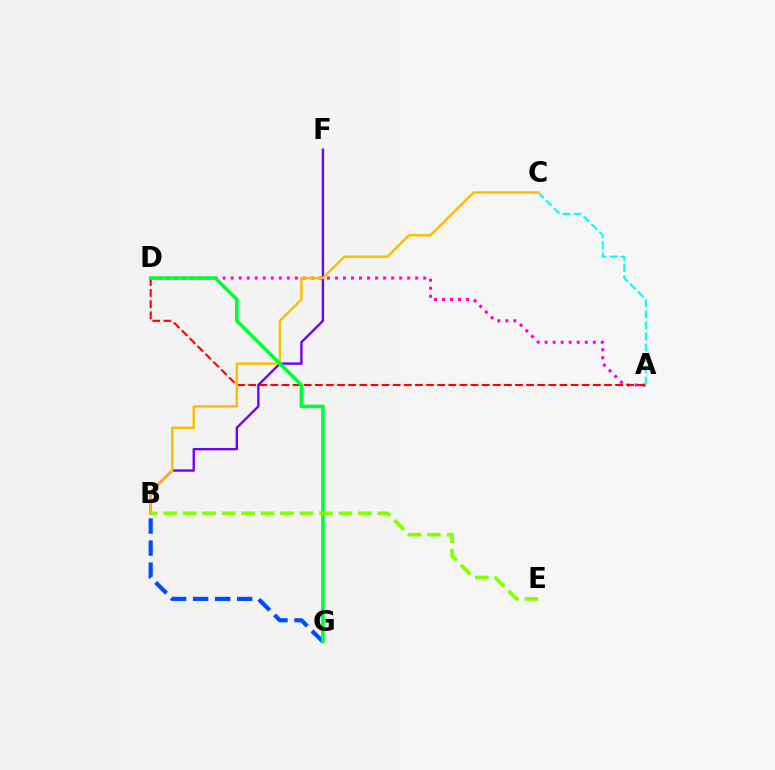{('B', 'F'): [{'color': '#7200ff', 'line_style': 'solid', 'thickness': 1.71}], ('A', 'D'): [{'color': '#ff00cf', 'line_style': 'dotted', 'thickness': 2.18}, {'color': '#ff0000', 'line_style': 'dashed', 'thickness': 1.51}], ('A', 'C'): [{'color': '#00fff6', 'line_style': 'dashed', 'thickness': 1.5}], ('B', 'C'): [{'color': '#ffbd00', 'line_style': 'solid', 'thickness': 1.77}], ('B', 'G'): [{'color': '#004bff', 'line_style': 'dashed', 'thickness': 2.99}], ('D', 'G'): [{'color': '#00ff39', 'line_style': 'solid', 'thickness': 2.58}], ('B', 'E'): [{'color': '#84ff00', 'line_style': 'dashed', 'thickness': 2.65}]}